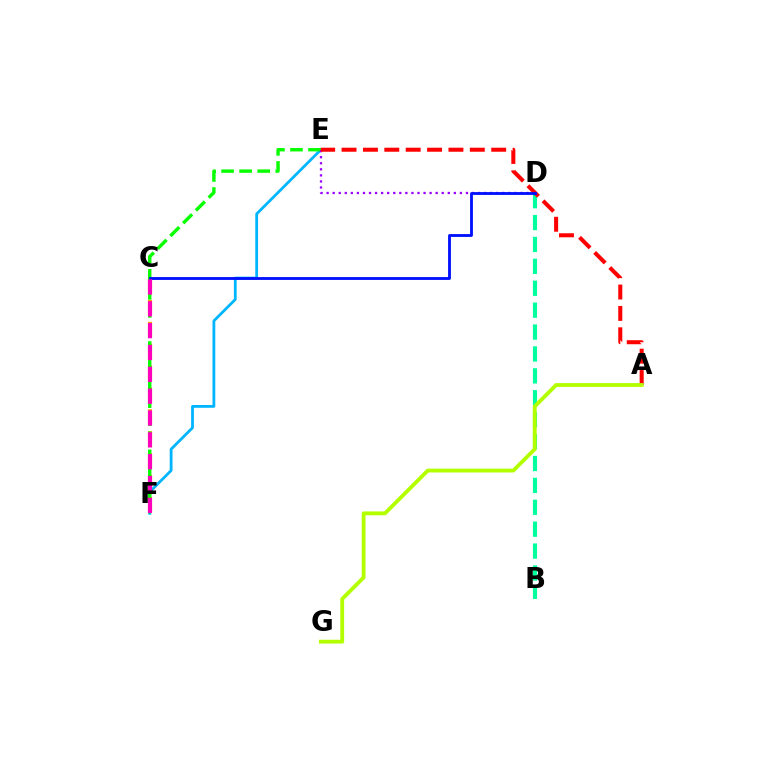{('E', 'F'): [{'color': '#00b5ff', 'line_style': 'solid', 'thickness': 2.01}, {'color': '#08ff00', 'line_style': 'dashed', 'thickness': 2.45}], ('C', 'F'): [{'color': '#ffa500', 'line_style': 'dashed', 'thickness': 2.97}, {'color': '#ff00bd', 'line_style': 'dashed', 'thickness': 2.97}], ('B', 'D'): [{'color': '#00ff9d', 'line_style': 'dashed', 'thickness': 2.98}], ('D', 'E'): [{'color': '#9b00ff', 'line_style': 'dotted', 'thickness': 1.65}], ('A', 'E'): [{'color': '#ff0000', 'line_style': 'dashed', 'thickness': 2.9}], ('C', 'D'): [{'color': '#0010ff', 'line_style': 'solid', 'thickness': 2.04}], ('A', 'G'): [{'color': '#b3ff00', 'line_style': 'solid', 'thickness': 2.76}]}